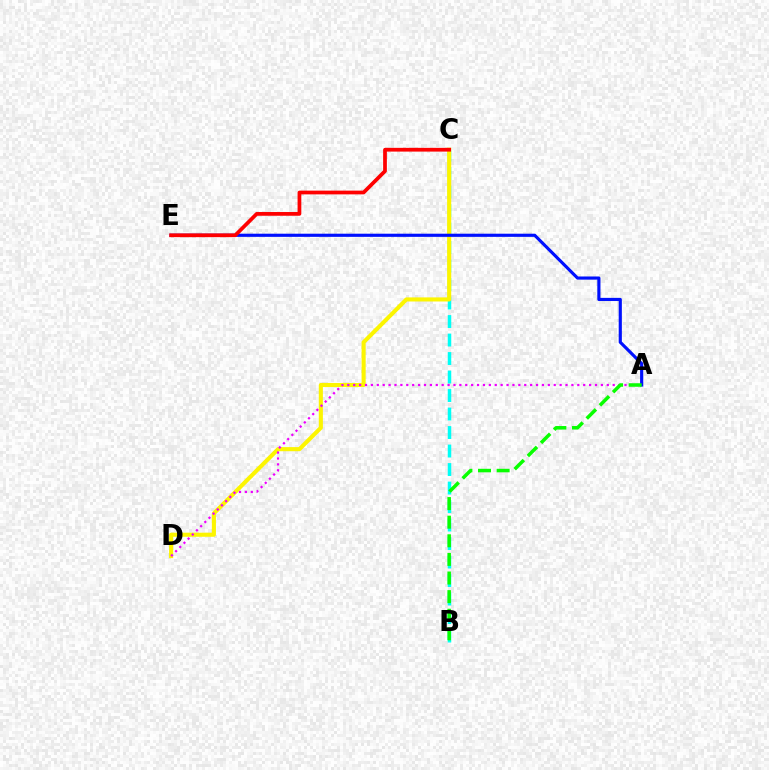{('B', 'C'): [{'color': '#00fff6', 'line_style': 'dashed', 'thickness': 2.51}], ('C', 'D'): [{'color': '#fcf500', 'line_style': 'solid', 'thickness': 2.95}], ('A', 'D'): [{'color': '#ee00ff', 'line_style': 'dotted', 'thickness': 1.6}], ('A', 'E'): [{'color': '#0010ff', 'line_style': 'solid', 'thickness': 2.27}], ('A', 'B'): [{'color': '#08ff00', 'line_style': 'dashed', 'thickness': 2.53}], ('C', 'E'): [{'color': '#ff0000', 'line_style': 'solid', 'thickness': 2.69}]}